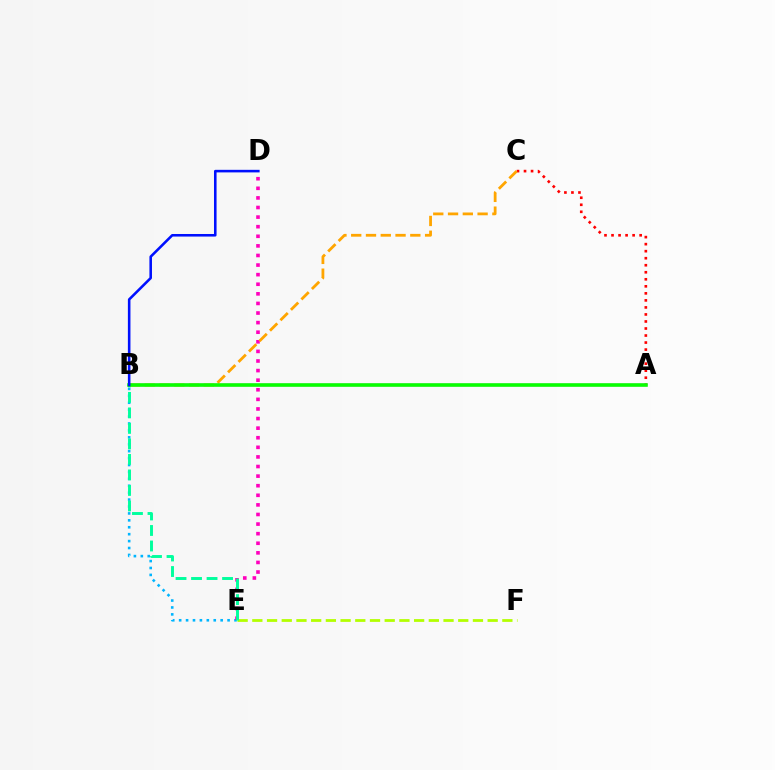{('A', 'C'): [{'color': '#ff0000', 'line_style': 'dotted', 'thickness': 1.91}], ('B', 'E'): [{'color': '#00b5ff', 'line_style': 'dotted', 'thickness': 1.88}, {'color': '#00ff9d', 'line_style': 'dashed', 'thickness': 2.11}], ('D', 'E'): [{'color': '#ff00bd', 'line_style': 'dotted', 'thickness': 2.61}], ('E', 'F'): [{'color': '#b3ff00', 'line_style': 'dashed', 'thickness': 2.0}], ('A', 'B'): [{'color': '#9b00ff', 'line_style': 'solid', 'thickness': 1.65}, {'color': '#08ff00', 'line_style': 'solid', 'thickness': 2.57}], ('B', 'C'): [{'color': '#ffa500', 'line_style': 'dashed', 'thickness': 2.01}], ('B', 'D'): [{'color': '#0010ff', 'line_style': 'solid', 'thickness': 1.85}]}